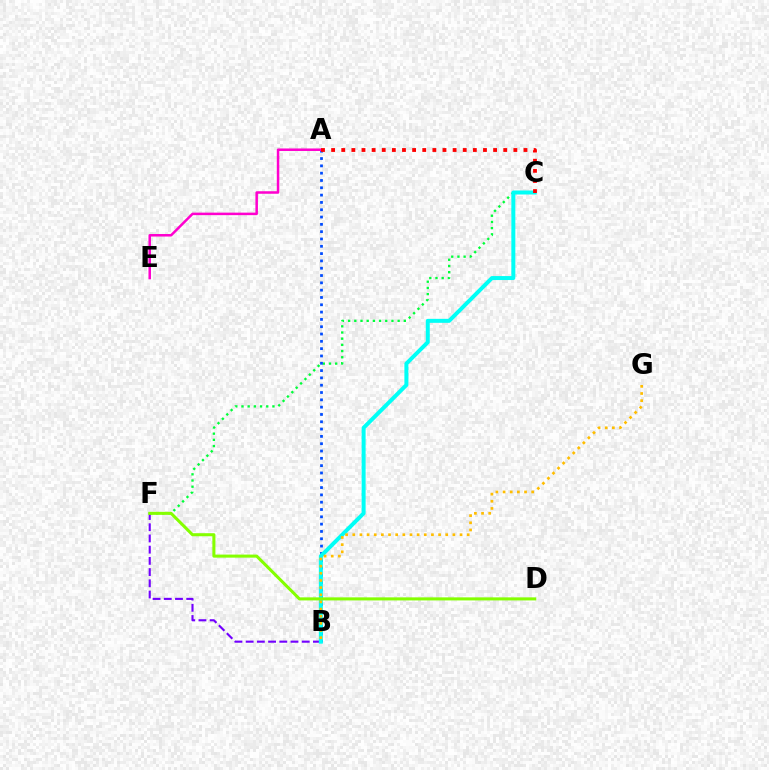{('C', 'F'): [{'color': '#00ff39', 'line_style': 'dotted', 'thickness': 1.68}], ('A', 'B'): [{'color': '#004bff', 'line_style': 'dotted', 'thickness': 1.99}], ('B', 'F'): [{'color': '#7200ff', 'line_style': 'dashed', 'thickness': 1.52}], ('B', 'C'): [{'color': '#00fff6', 'line_style': 'solid', 'thickness': 2.87}], ('D', 'F'): [{'color': '#84ff00', 'line_style': 'solid', 'thickness': 2.2}], ('A', 'E'): [{'color': '#ff00cf', 'line_style': 'solid', 'thickness': 1.81}], ('B', 'G'): [{'color': '#ffbd00', 'line_style': 'dotted', 'thickness': 1.94}], ('A', 'C'): [{'color': '#ff0000', 'line_style': 'dotted', 'thickness': 2.75}]}